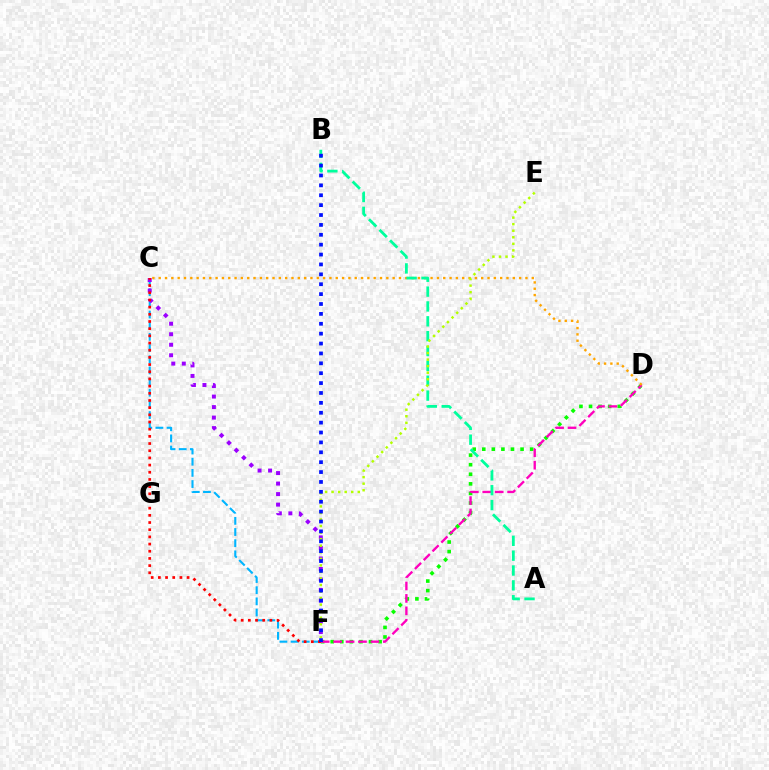{('D', 'F'): [{'color': '#08ff00', 'line_style': 'dotted', 'thickness': 2.6}, {'color': '#ff00bd', 'line_style': 'dashed', 'thickness': 1.69}], ('C', 'F'): [{'color': '#00b5ff', 'line_style': 'dashed', 'thickness': 1.52}, {'color': '#9b00ff', 'line_style': 'dotted', 'thickness': 2.86}, {'color': '#ff0000', 'line_style': 'dotted', 'thickness': 1.95}], ('C', 'D'): [{'color': '#ffa500', 'line_style': 'dotted', 'thickness': 1.72}], ('A', 'B'): [{'color': '#00ff9d', 'line_style': 'dashed', 'thickness': 2.02}], ('E', 'F'): [{'color': '#b3ff00', 'line_style': 'dotted', 'thickness': 1.78}], ('B', 'F'): [{'color': '#0010ff', 'line_style': 'dotted', 'thickness': 2.69}]}